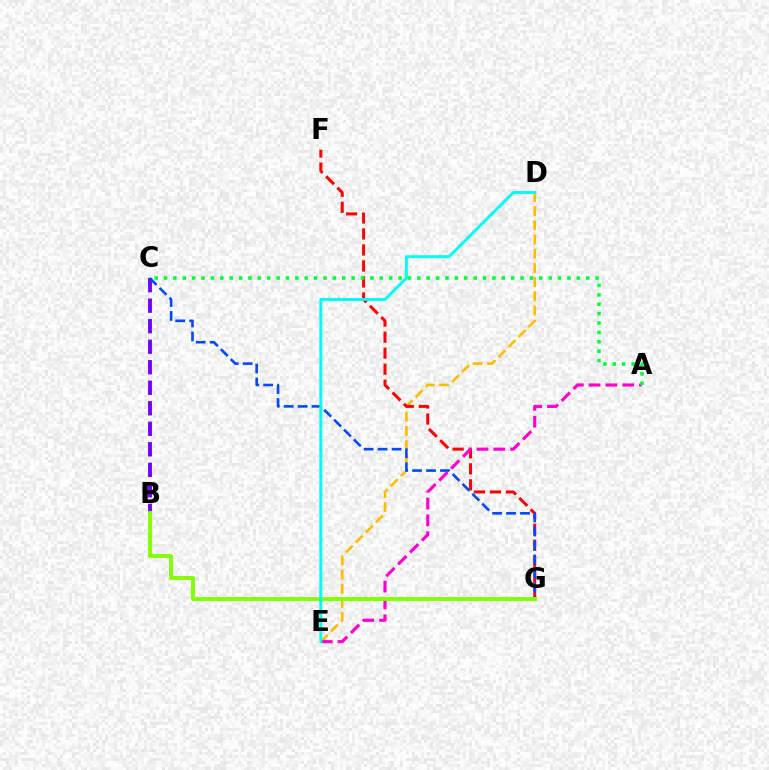{('D', 'E'): [{'color': '#ffbd00', 'line_style': 'dashed', 'thickness': 1.93}, {'color': '#00fff6', 'line_style': 'solid', 'thickness': 2.12}], ('B', 'C'): [{'color': '#7200ff', 'line_style': 'dashed', 'thickness': 2.79}], ('F', 'G'): [{'color': '#ff0000', 'line_style': 'dashed', 'thickness': 2.18}], ('A', 'E'): [{'color': '#ff00cf', 'line_style': 'dashed', 'thickness': 2.28}], ('C', 'G'): [{'color': '#004bff', 'line_style': 'dashed', 'thickness': 1.9}], ('A', 'C'): [{'color': '#00ff39', 'line_style': 'dotted', 'thickness': 2.55}], ('B', 'G'): [{'color': '#84ff00', 'line_style': 'solid', 'thickness': 2.82}]}